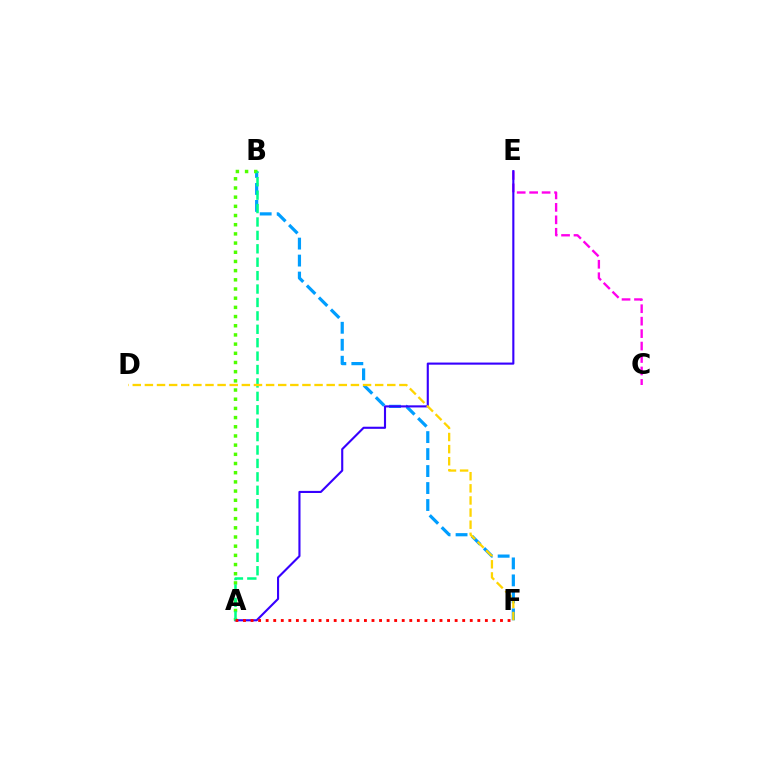{('B', 'F'): [{'color': '#009eff', 'line_style': 'dashed', 'thickness': 2.31}], ('C', 'E'): [{'color': '#ff00ed', 'line_style': 'dashed', 'thickness': 1.69}], ('A', 'E'): [{'color': '#3700ff', 'line_style': 'solid', 'thickness': 1.52}], ('A', 'B'): [{'color': '#4fff00', 'line_style': 'dotted', 'thickness': 2.5}, {'color': '#00ff86', 'line_style': 'dashed', 'thickness': 1.82}], ('D', 'F'): [{'color': '#ffd500', 'line_style': 'dashed', 'thickness': 1.65}], ('A', 'F'): [{'color': '#ff0000', 'line_style': 'dotted', 'thickness': 2.05}]}